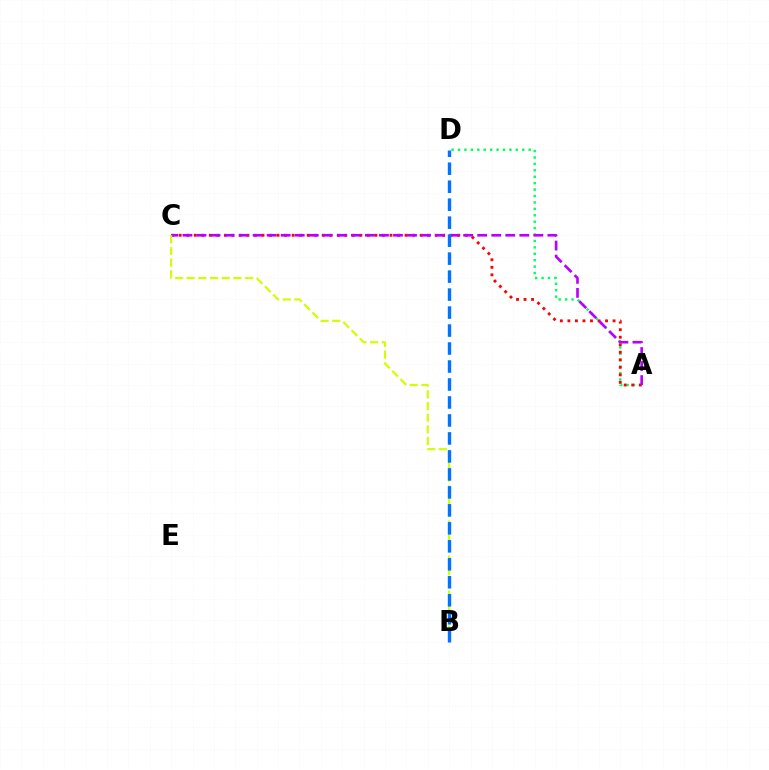{('A', 'D'): [{'color': '#00ff5c', 'line_style': 'dotted', 'thickness': 1.74}], ('A', 'C'): [{'color': '#ff0000', 'line_style': 'dotted', 'thickness': 2.05}, {'color': '#b900ff', 'line_style': 'dashed', 'thickness': 1.91}], ('B', 'C'): [{'color': '#d1ff00', 'line_style': 'dashed', 'thickness': 1.58}], ('B', 'D'): [{'color': '#0074ff', 'line_style': 'dashed', 'thickness': 2.44}]}